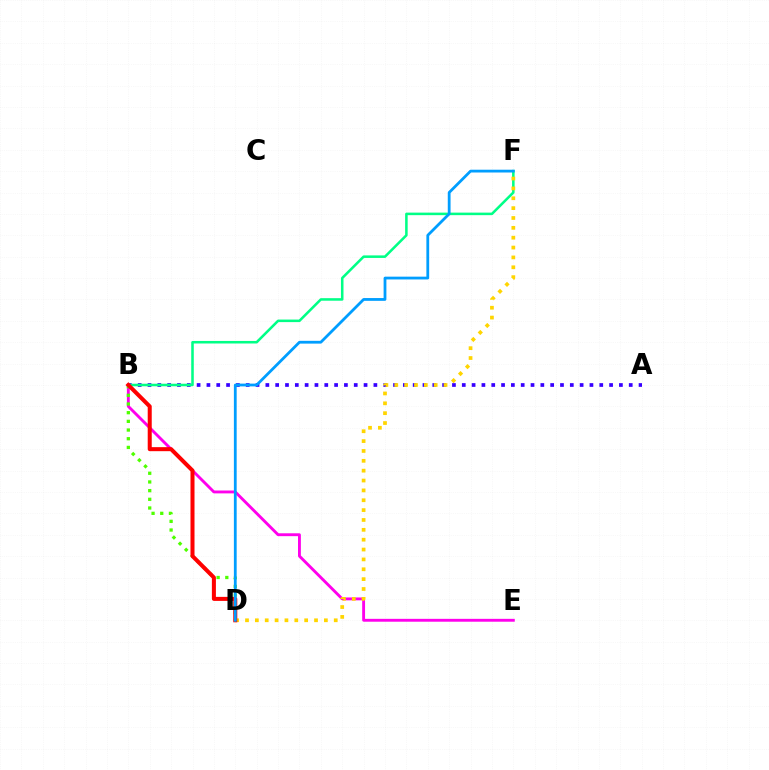{('A', 'B'): [{'color': '#3700ff', 'line_style': 'dotted', 'thickness': 2.67}], ('B', 'E'): [{'color': '#ff00ed', 'line_style': 'solid', 'thickness': 2.07}], ('B', 'F'): [{'color': '#00ff86', 'line_style': 'solid', 'thickness': 1.83}], ('D', 'F'): [{'color': '#ffd500', 'line_style': 'dotted', 'thickness': 2.68}, {'color': '#009eff', 'line_style': 'solid', 'thickness': 2.01}], ('B', 'D'): [{'color': '#4fff00', 'line_style': 'dotted', 'thickness': 2.36}, {'color': '#ff0000', 'line_style': 'solid', 'thickness': 2.9}]}